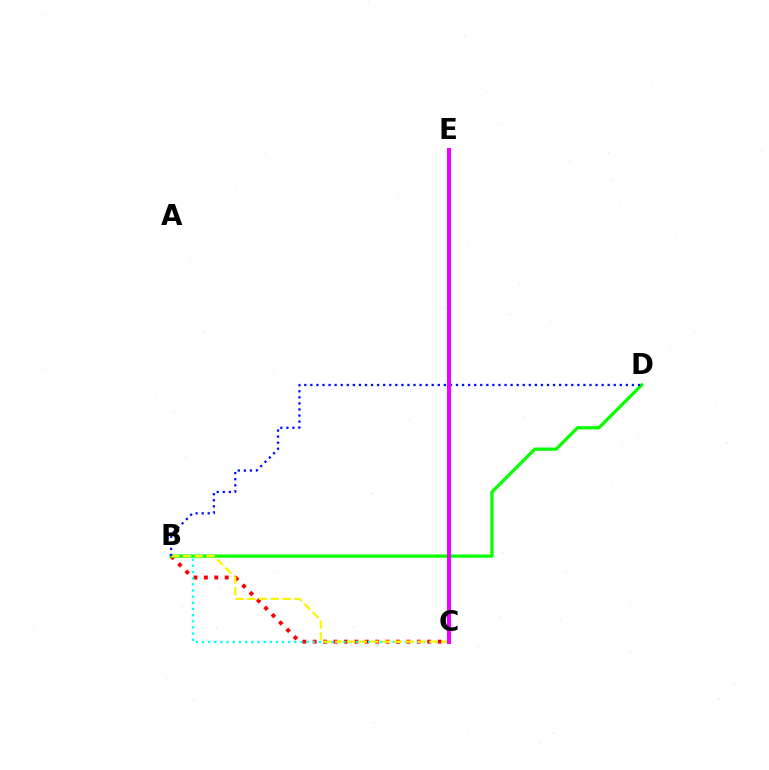{('B', 'C'): [{'color': '#ff0000', 'line_style': 'dotted', 'thickness': 2.83}, {'color': '#00fff6', 'line_style': 'dotted', 'thickness': 1.67}, {'color': '#fcf500', 'line_style': 'dashed', 'thickness': 1.6}], ('B', 'D'): [{'color': '#08ff00', 'line_style': 'solid', 'thickness': 2.36}, {'color': '#0010ff', 'line_style': 'dotted', 'thickness': 1.65}], ('C', 'E'): [{'color': '#ee00ff', 'line_style': 'solid', 'thickness': 2.9}]}